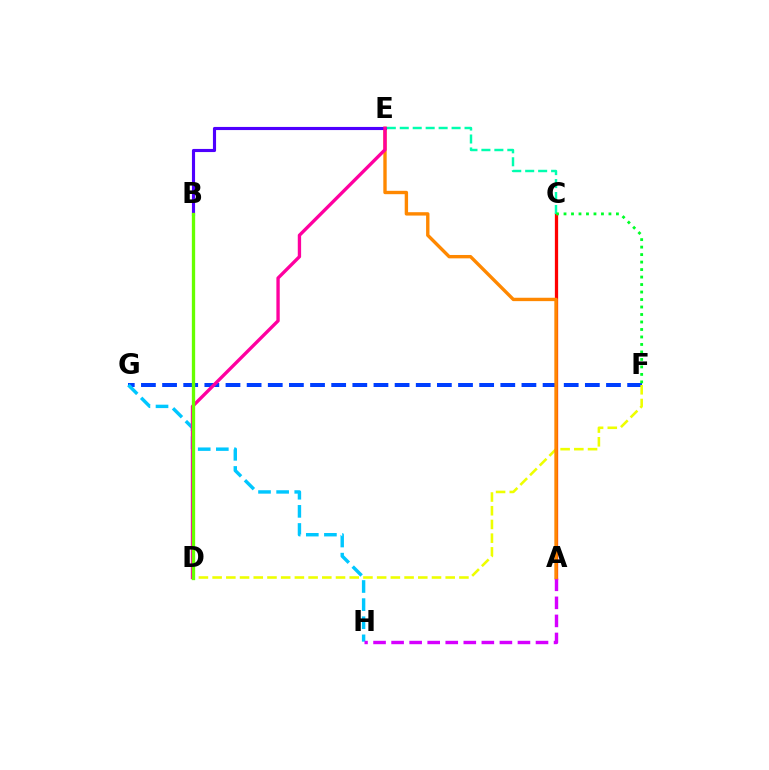{('F', 'G'): [{'color': '#003fff', 'line_style': 'dashed', 'thickness': 2.87}], ('D', 'F'): [{'color': '#eeff00', 'line_style': 'dashed', 'thickness': 1.86}], ('G', 'H'): [{'color': '#00c7ff', 'line_style': 'dashed', 'thickness': 2.46}], ('A', 'C'): [{'color': '#ff0000', 'line_style': 'solid', 'thickness': 2.35}], ('A', 'H'): [{'color': '#d600ff', 'line_style': 'dashed', 'thickness': 2.45}], ('A', 'E'): [{'color': '#ff8800', 'line_style': 'solid', 'thickness': 2.43}], ('B', 'E'): [{'color': '#4f00ff', 'line_style': 'solid', 'thickness': 2.25}], ('C', 'E'): [{'color': '#00ffaf', 'line_style': 'dashed', 'thickness': 1.76}], ('C', 'F'): [{'color': '#00ff27', 'line_style': 'dotted', 'thickness': 2.03}], ('D', 'E'): [{'color': '#ff00a0', 'line_style': 'solid', 'thickness': 2.41}], ('B', 'D'): [{'color': '#66ff00', 'line_style': 'solid', 'thickness': 2.38}]}